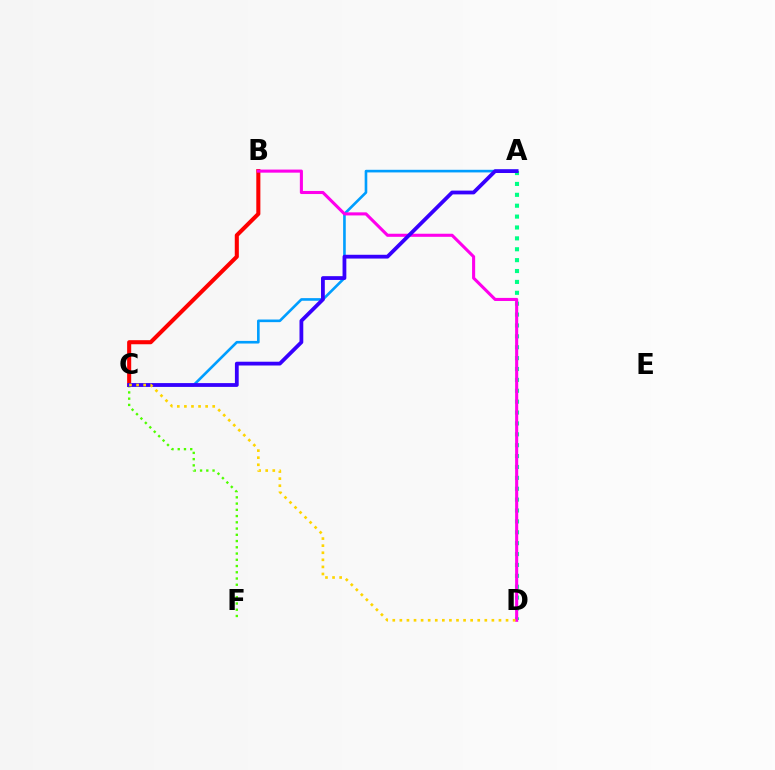{('B', 'C'): [{'color': '#ff0000', 'line_style': 'solid', 'thickness': 2.93}], ('A', 'C'): [{'color': '#009eff', 'line_style': 'solid', 'thickness': 1.89}, {'color': '#3700ff', 'line_style': 'solid', 'thickness': 2.72}], ('A', 'D'): [{'color': '#00ff86', 'line_style': 'dotted', 'thickness': 2.96}], ('B', 'D'): [{'color': '#ff00ed', 'line_style': 'solid', 'thickness': 2.22}], ('C', 'F'): [{'color': '#4fff00', 'line_style': 'dotted', 'thickness': 1.7}], ('C', 'D'): [{'color': '#ffd500', 'line_style': 'dotted', 'thickness': 1.92}]}